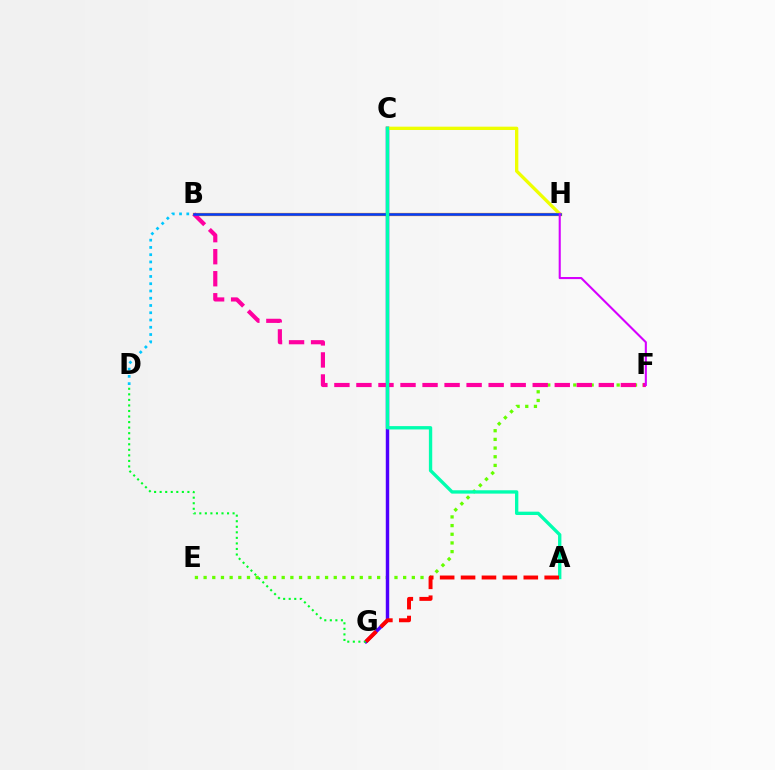{('B', 'H'): [{'color': '#ff8800', 'line_style': 'solid', 'thickness': 2.35}, {'color': '#003fff', 'line_style': 'solid', 'thickness': 1.82}], ('E', 'F'): [{'color': '#66ff00', 'line_style': 'dotted', 'thickness': 2.36}], ('C', 'G'): [{'color': '#4f00ff', 'line_style': 'solid', 'thickness': 2.47}], ('B', 'F'): [{'color': '#ff00a0', 'line_style': 'dashed', 'thickness': 2.99}], ('C', 'H'): [{'color': '#eeff00', 'line_style': 'solid', 'thickness': 2.39}], ('B', 'D'): [{'color': '#00c7ff', 'line_style': 'dotted', 'thickness': 1.97}], ('D', 'G'): [{'color': '#00ff27', 'line_style': 'dotted', 'thickness': 1.51}], ('A', 'C'): [{'color': '#00ffaf', 'line_style': 'solid', 'thickness': 2.41}], ('F', 'H'): [{'color': '#d600ff', 'line_style': 'solid', 'thickness': 1.51}], ('A', 'G'): [{'color': '#ff0000', 'line_style': 'dashed', 'thickness': 2.84}]}